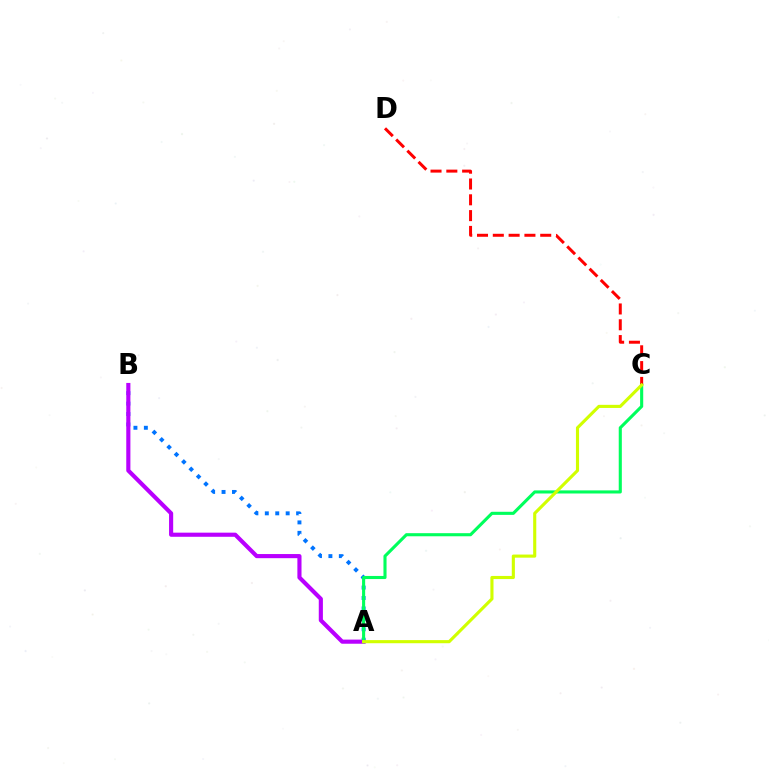{('A', 'B'): [{'color': '#0074ff', 'line_style': 'dotted', 'thickness': 2.83}, {'color': '#b900ff', 'line_style': 'solid', 'thickness': 2.97}], ('A', 'C'): [{'color': '#00ff5c', 'line_style': 'solid', 'thickness': 2.23}, {'color': '#d1ff00', 'line_style': 'solid', 'thickness': 2.24}], ('C', 'D'): [{'color': '#ff0000', 'line_style': 'dashed', 'thickness': 2.15}]}